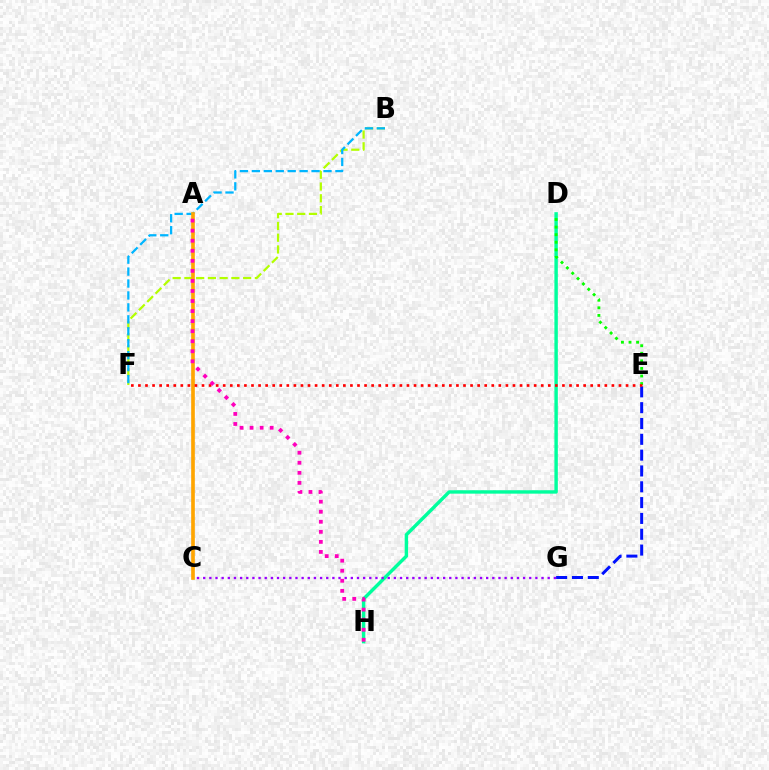{('D', 'H'): [{'color': '#00ff9d', 'line_style': 'solid', 'thickness': 2.46}], ('B', 'F'): [{'color': '#b3ff00', 'line_style': 'dashed', 'thickness': 1.6}, {'color': '#00b5ff', 'line_style': 'dashed', 'thickness': 1.62}], ('C', 'G'): [{'color': '#9b00ff', 'line_style': 'dotted', 'thickness': 1.67}], ('D', 'E'): [{'color': '#08ff00', 'line_style': 'dotted', 'thickness': 2.06}], ('A', 'C'): [{'color': '#ffa500', 'line_style': 'solid', 'thickness': 2.63}], ('E', 'G'): [{'color': '#0010ff', 'line_style': 'dashed', 'thickness': 2.15}], ('E', 'F'): [{'color': '#ff0000', 'line_style': 'dotted', 'thickness': 1.92}], ('A', 'H'): [{'color': '#ff00bd', 'line_style': 'dotted', 'thickness': 2.73}]}